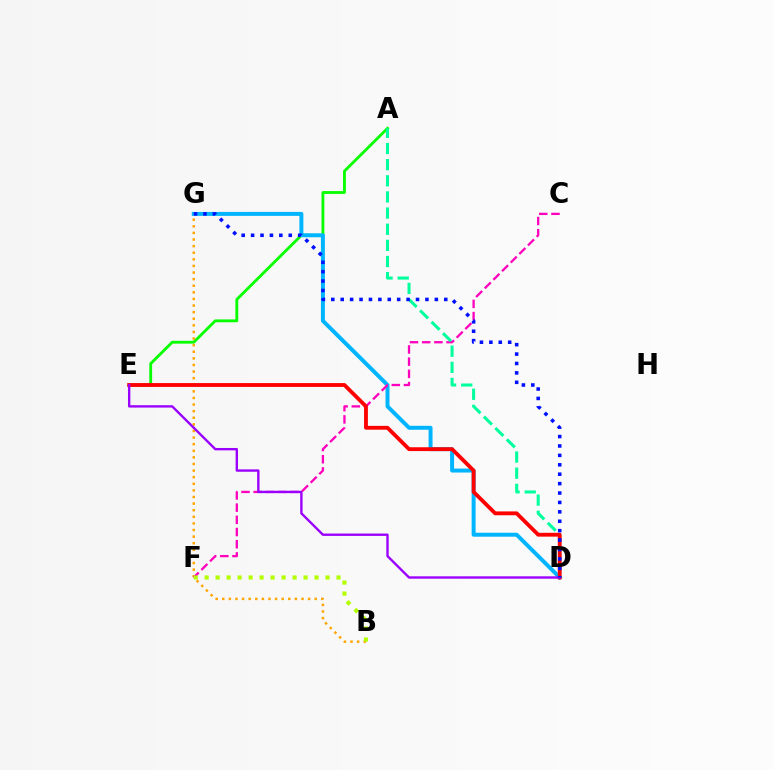{('A', 'E'): [{'color': '#08ff00', 'line_style': 'solid', 'thickness': 2.05}], ('B', 'G'): [{'color': '#ffa500', 'line_style': 'dotted', 'thickness': 1.79}], ('D', 'G'): [{'color': '#00b5ff', 'line_style': 'solid', 'thickness': 2.85}, {'color': '#0010ff', 'line_style': 'dotted', 'thickness': 2.56}], ('C', 'F'): [{'color': '#ff00bd', 'line_style': 'dashed', 'thickness': 1.66}], ('A', 'D'): [{'color': '#00ff9d', 'line_style': 'dashed', 'thickness': 2.19}], ('D', 'E'): [{'color': '#ff0000', 'line_style': 'solid', 'thickness': 2.76}, {'color': '#9b00ff', 'line_style': 'solid', 'thickness': 1.71}], ('B', 'F'): [{'color': '#b3ff00', 'line_style': 'dotted', 'thickness': 2.99}]}